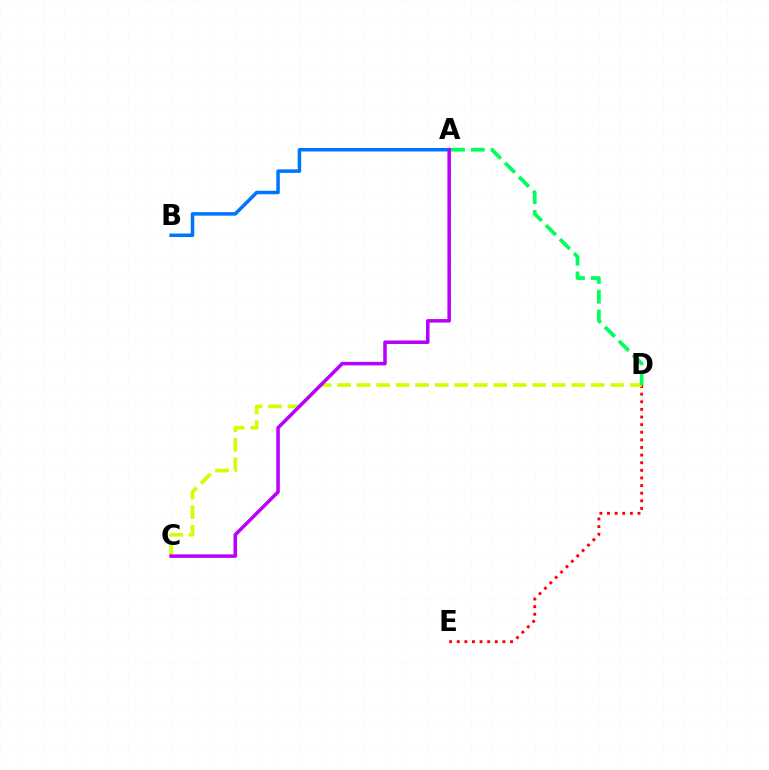{('A', 'B'): [{'color': '#0074ff', 'line_style': 'solid', 'thickness': 2.53}], ('D', 'E'): [{'color': '#ff0000', 'line_style': 'dotted', 'thickness': 2.07}], ('C', 'D'): [{'color': '#d1ff00', 'line_style': 'dashed', 'thickness': 2.65}], ('A', 'C'): [{'color': '#b900ff', 'line_style': 'solid', 'thickness': 2.54}], ('A', 'D'): [{'color': '#00ff5c', 'line_style': 'dashed', 'thickness': 2.69}]}